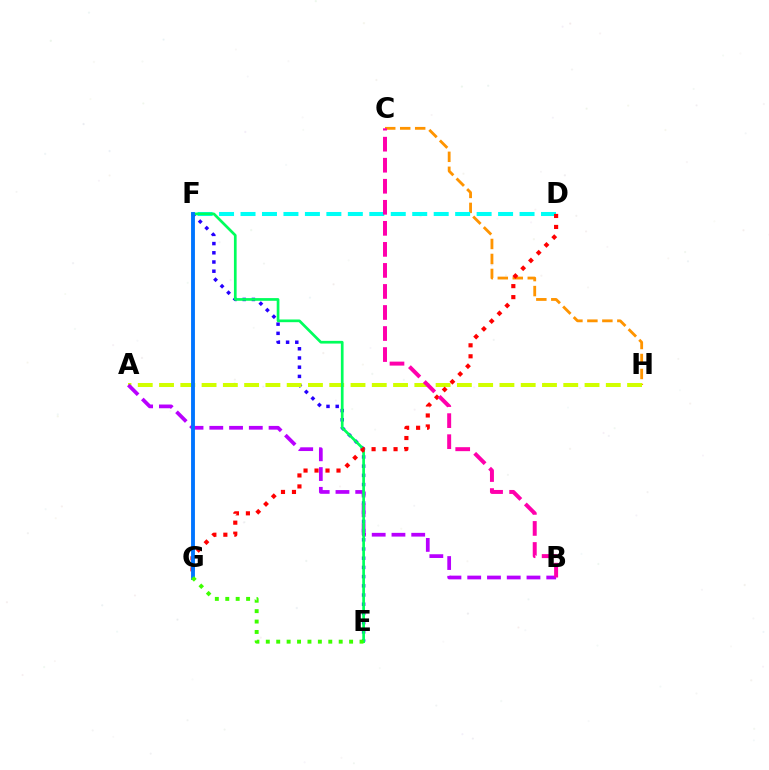{('C', 'H'): [{'color': '#ff9400', 'line_style': 'dashed', 'thickness': 2.04}], ('D', 'F'): [{'color': '#00fff6', 'line_style': 'dashed', 'thickness': 2.92}], ('E', 'F'): [{'color': '#2500ff', 'line_style': 'dotted', 'thickness': 2.5}, {'color': '#00ff5c', 'line_style': 'solid', 'thickness': 1.94}], ('A', 'H'): [{'color': '#d1ff00', 'line_style': 'dashed', 'thickness': 2.89}], ('A', 'B'): [{'color': '#b900ff', 'line_style': 'dashed', 'thickness': 2.68}], ('D', 'G'): [{'color': '#ff0000', 'line_style': 'dotted', 'thickness': 2.98}], ('B', 'C'): [{'color': '#ff00ac', 'line_style': 'dashed', 'thickness': 2.86}], ('F', 'G'): [{'color': '#0074ff', 'line_style': 'solid', 'thickness': 2.78}], ('E', 'G'): [{'color': '#3dff00', 'line_style': 'dotted', 'thickness': 2.83}]}